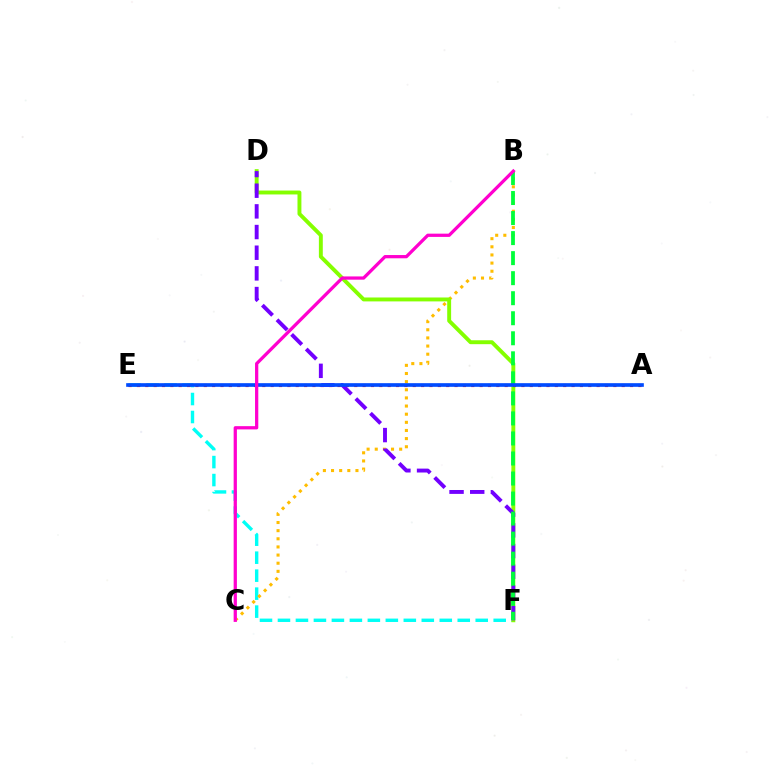{('E', 'F'): [{'color': '#00fff6', 'line_style': 'dashed', 'thickness': 2.44}], ('B', 'C'): [{'color': '#ffbd00', 'line_style': 'dotted', 'thickness': 2.21}, {'color': '#ff00cf', 'line_style': 'solid', 'thickness': 2.34}], ('D', 'F'): [{'color': '#84ff00', 'line_style': 'solid', 'thickness': 2.81}, {'color': '#7200ff', 'line_style': 'dashed', 'thickness': 2.81}], ('A', 'E'): [{'color': '#ff0000', 'line_style': 'dotted', 'thickness': 2.27}, {'color': '#004bff', 'line_style': 'solid', 'thickness': 2.63}], ('B', 'F'): [{'color': '#00ff39', 'line_style': 'dashed', 'thickness': 2.72}]}